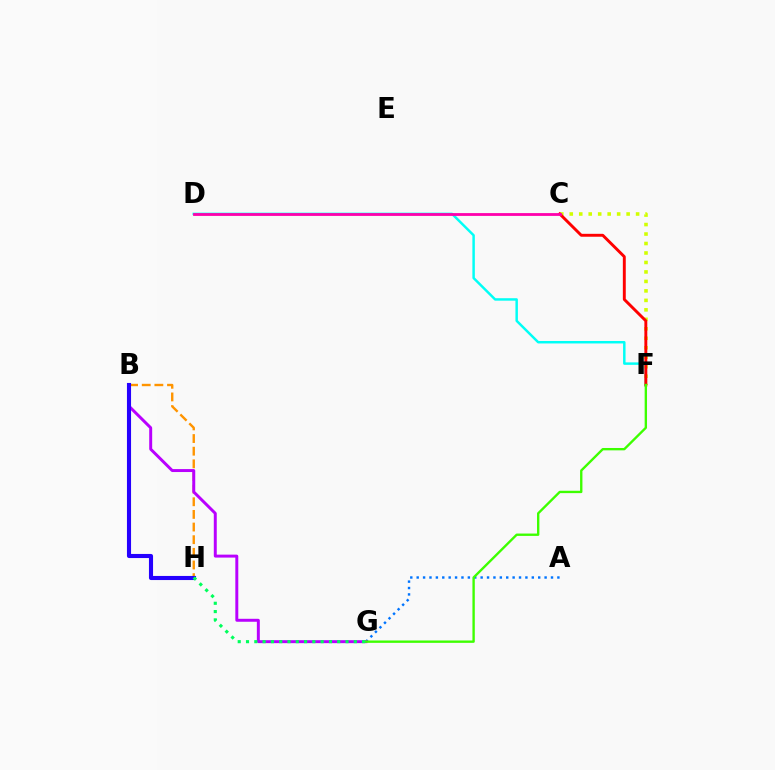{('C', 'F'): [{'color': '#d1ff00', 'line_style': 'dotted', 'thickness': 2.57}, {'color': '#ff0000', 'line_style': 'solid', 'thickness': 2.1}], ('A', 'G'): [{'color': '#0074ff', 'line_style': 'dotted', 'thickness': 1.74}], ('B', 'H'): [{'color': '#ff9400', 'line_style': 'dashed', 'thickness': 1.72}, {'color': '#2500ff', 'line_style': 'solid', 'thickness': 2.95}], ('D', 'F'): [{'color': '#00fff6', 'line_style': 'solid', 'thickness': 1.78}], ('B', 'G'): [{'color': '#b900ff', 'line_style': 'solid', 'thickness': 2.13}], ('F', 'G'): [{'color': '#3dff00', 'line_style': 'solid', 'thickness': 1.7}], ('G', 'H'): [{'color': '#00ff5c', 'line_style': 'dotted', 'thickness': 2.25}], ('C', 'D'): [{'color': '#ff00ac', 'line_style': 'solid', 'thickness': 2.02}]}